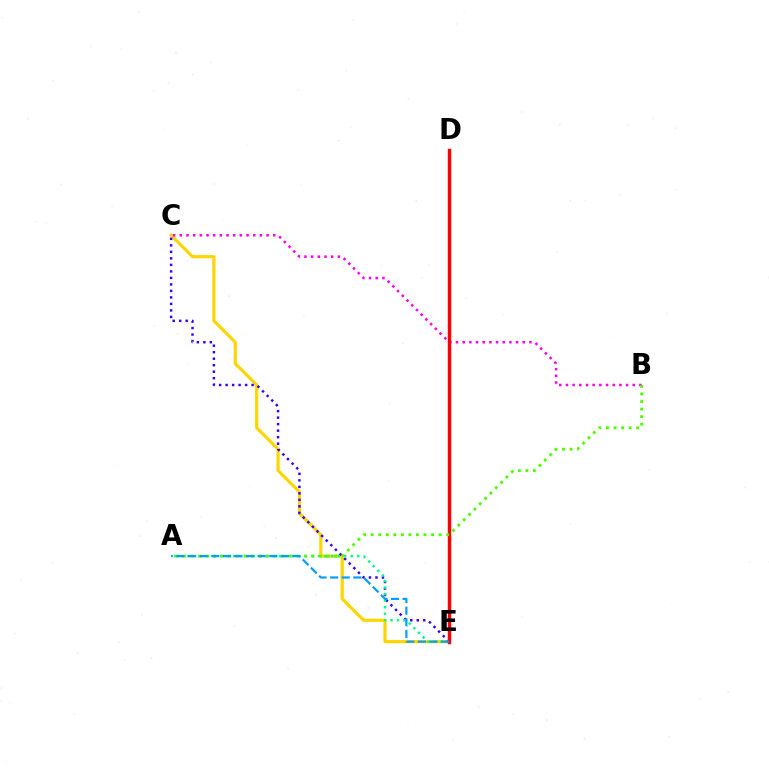{('C', 'E'): [{'color': '#ffd500', 'line_style': 'solid', 'thickness': 2.28}, {'color': '#3700ff', 'line_style': 'dotted', 'thickness': 1.77}], ('A', 'E'): [{'color': '#00ff86', 'line_style': 'dotted', 'thickness': 1.77}, {'color': '#009eff', 'line_style': 'dashed', 'thickness': 1.58}], ('B', 'C'): [{'color': '#ff00ed', 'line_style': 'dotted', 'thickness': 1.81}], ('D', 'E'): [{'color': '#ff0000', 'line_style': 'solid', 'thickness': 2.48}], ('A', 'B'): [{'color': '#4fff00', 'line_style': 'dotted', 'thickness': 2.05}]}